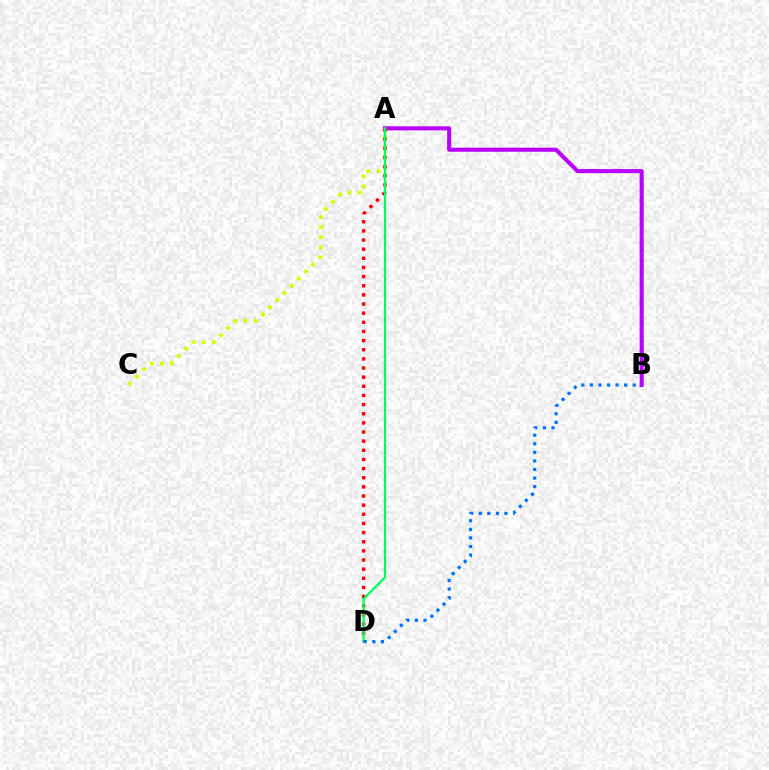{('A', 'B'): [{'color': '#b900ff', 'line_style': 'solid', 'thickness': 2.93}], ('A', 'C'): [{'color': '#d1ff00', 'line_style': 'dotted', 'thickness': 2.75}], ('A', 'D'): [{'color': '#ff0000', 'line_style': 'dotted', 'thickness': 2.48}, {'color': '#00ff5c', 'line_style': 'solid', 'thickness': 1.63}], ('B', 'D'): [{'color': '#0074ff', 'line_style': 'dotted', 'thickness': 2.33}]}